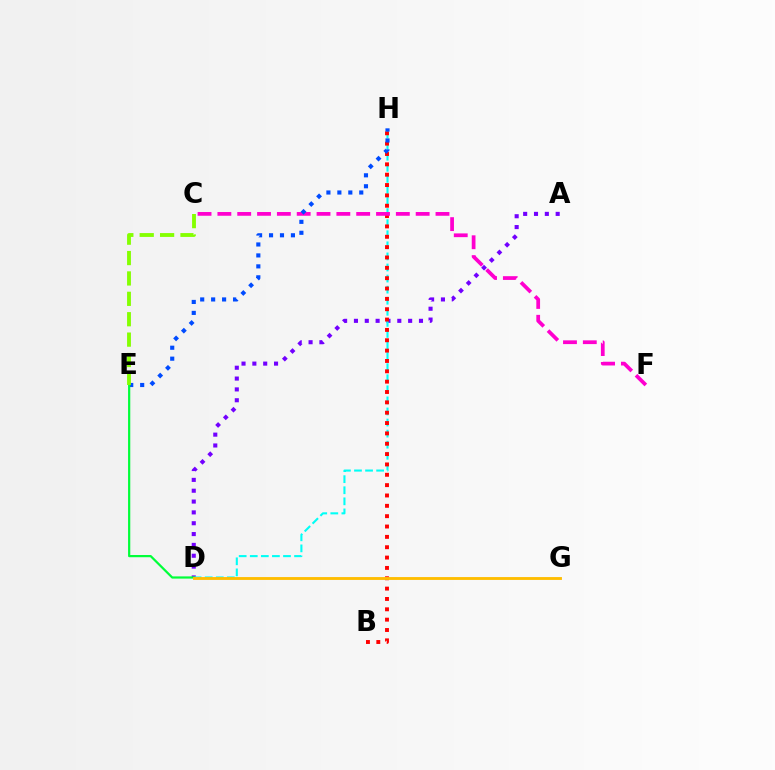{('A', 'D'): [{'color': '#7200ff', 'line_style': 'dotted', 'thickness': 2.94}], ('D', 'H'): [{'color': '#00fff6', 'line_style': 'dashed', 'thickness': 1.5}], ('B', 'H'): [{'color': '#ff0000', 'line_style': 'dotted', 'thickness': 2.81}], ('C', 'F'): [{'color': '#ff00cf', 'line_style': 'dashed', 'thickness': 2.69}], ('E', 'H'): [{'color': '#004bff', 'line_style': 'dotted', 'thickness': 2.97}], ('D', 'E'): [{'color': '#00ff39', 'line_style': 'solid', 'thickness': 1.59}], ('D', 'G'): [{'color': '#ffbd00', 'line_style': 'solid', 'thickness': 2.06}], ('C', 'E'): [{'color': '#84ff00', 'line_style': 'dashed', 'thickness': 2.77}]}